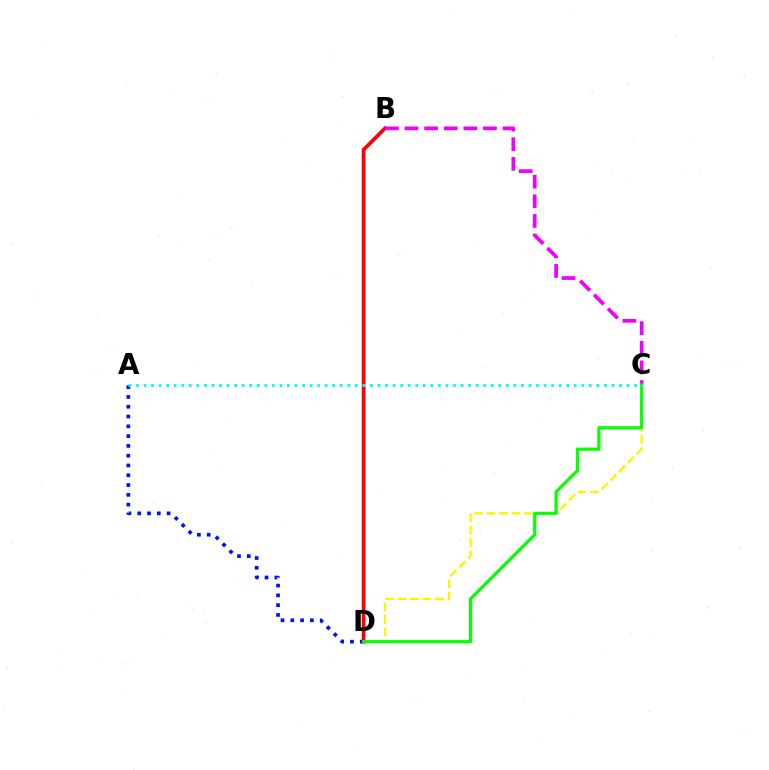{('B', 'D'): [{'color': '#ff0000', 'line_style': 'solid', 'thickness': 2.67}], ('C', 'D'): [{'color': '#fcf500', 'line_style': 'dashed', 'thickness': 1.69}, {'color': '#08ff00', 'line_style': 'solid', 'thickness': 2.31}], ('A', 'D'): [{'color': '#0010ff', 'line_style': 'dotted', 'thickness': 2.66}], ('B', 'C'): [{'color': '#ee00ff', 'line_style': 'dashed', 'thickness': 2.67}], ('A', 'C'): [{'color': '#00fff6', 'line_style': 'dotted', 'thickness': 2.05}]}